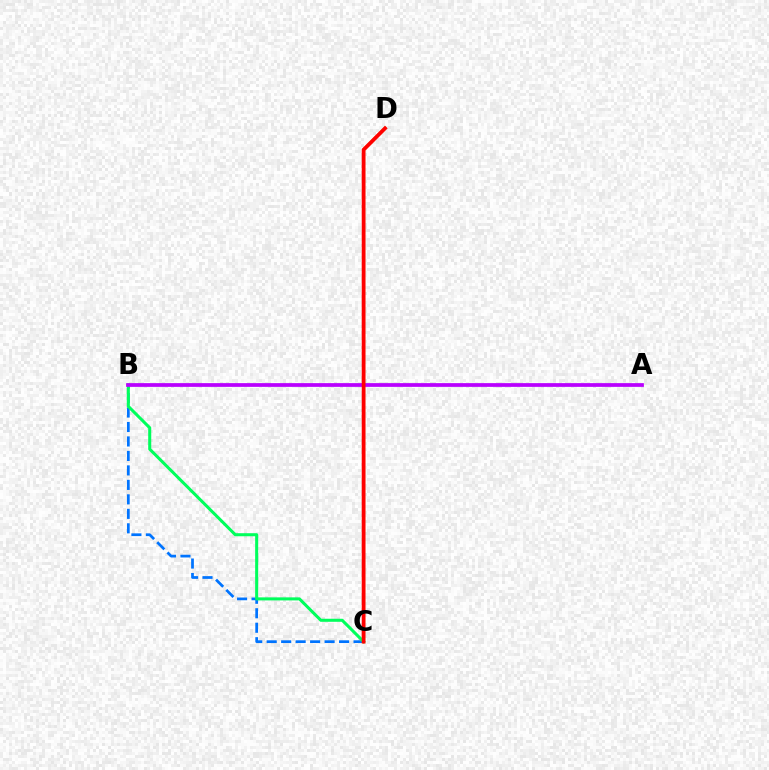{('C', 'D'): [{'color': '#d1ff00', 'line_style': 'solid', 'thickness': 2.12}, {'color': '#ff0000', 'line_style': 'solid', 'thickness': 2.72}], ('B', 'C'): [{'color': '#0074ff', 'line_style': 'dashed', 'thickness': 1.97}, {'color': '#00ff5c', 'line_style': 'solid', 'thickness': 2.19}], ('A', 'B'): [{'color': '#b900ff', 'line_style': 'solid', 'thickness': 2.69}]}